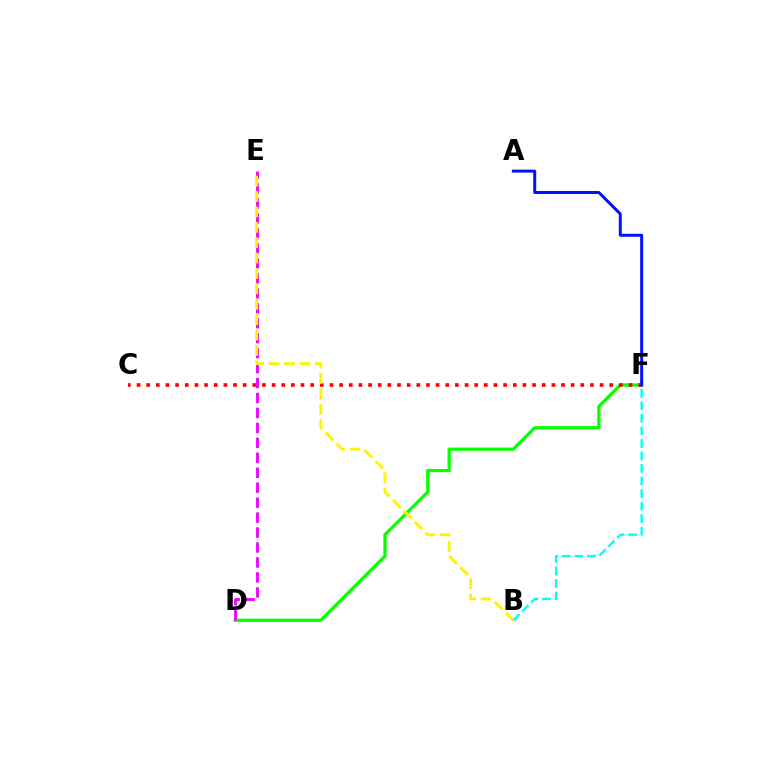{('D', 'F'): [{'color': '#08ff00', 'line_style': 'solid', 'thickness': 2.35}], ('B', 'F'): [{'color': '#00fff6', 'line_style': 'dashed', 'thickness': 1.7}], ('C', 'F'): [{'color': '#ff0000', 'line_style': 'dotted', 'thickness': 2.62}], ('A', 'F'): [{'color': '#0010ff', 'line_style': 'solid', 'thickness': 2.14}], ('D', 'E'): [{'color': '#ee00ff', 'line_style': 'dashed', 'thickness': 2.03}], ('B', 'E'): [{'color': '#fcf500', 'line_style': 'dashed', 'thickness': 2.09}]}